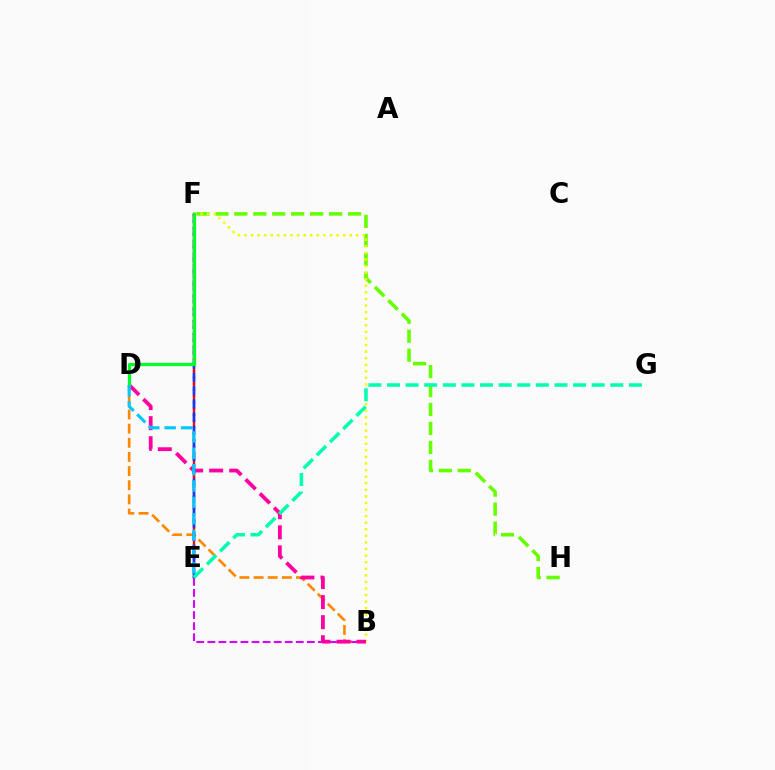{('B', 'D'): [{'color': '#ff8800', 'line_style': 'dashed', 'thickness': 1.92}, {'color': '#ff00a0', 'line_style': 'dashed', 'thickness': 2.73}], ('F', 'H'): [{'color': '#66ff00', 'line_style': 'dashed', 'thickness': 2.58}], ('E', 'F'): [{'color': '#4f00ff', 'line_style': 'dotted', 'thickness': 1.7}, {'color': '#ff0000', 'line_style': 'solid', 'thickness': 1.7}, {'color': '#003fff', 'line_style': 'dashed', 'thickness': 1.8}], ('B', 'F'): [{'color': '#eeff00', 'line_style': 'dotted', 'thickness': 1.79}], ('B', 'E'): [{'color': '#d600ff', 'line_style': 'dashed', 'thickness': 1.5}], ('E', 'G'): [{'color': '#00ffaf', 'line_style': 'dashed', 'thickness': 2.53}], ('D', 'F'): [{'color': '#00ff27', 'line_style': 'solid', 'thickness': 2.33}], ('D', 'E'): [{'color': '#00c7ff', 'line_style': 'dashed', 'thickness': 2.22}]}